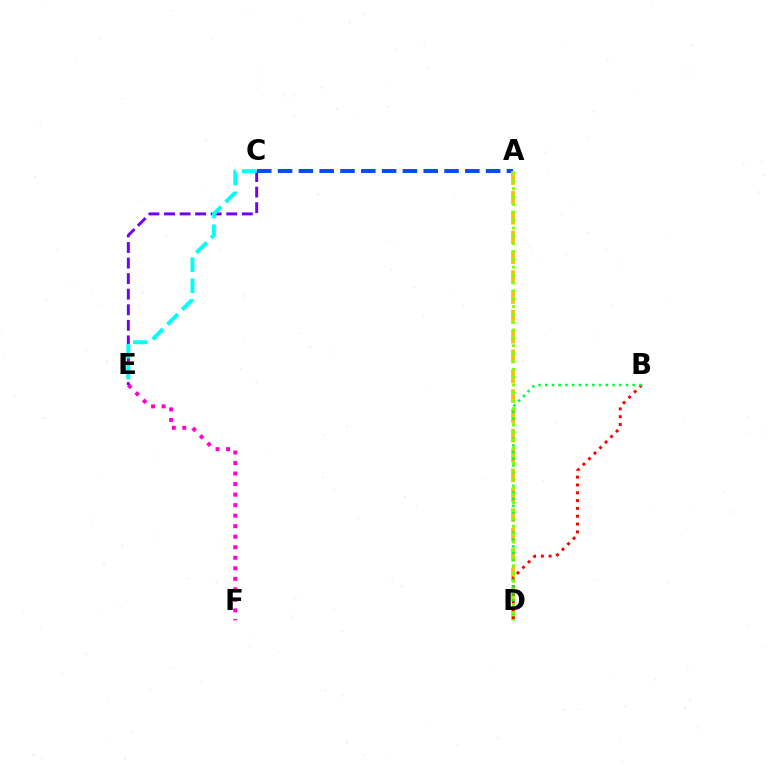{('E', 'F'): [{'color': '#ff00cf', 'line_style': 'dotted', 'thickness': 2.86}], ('A', 'C'): [{'color': '#004bff', 'line_style': 'dashed', 'thickness': 2.83}], ('C', 'E'): [{'color': '#7200ff', 'line_style': 'dashed', 'thickness': 2.11}, {'color': '#00fff6', 'line_style': 'dashed', 'thickness': 2.84}], ('A', 'D'): [{'color': '#ffbd00', 'line_style': 'dashed', 'thickness': 2.69}, {'color': '#84ff00', 'line_style': 'dotted', 'thickness': 2.13}], ('B', 'D'): [{'color': '#ff0000', 'line_style': 'dotted', 'thickness': 2.12}, {'color': '#00ff39', 'line_style': 'dotted', 'thickness': 1.83}]}